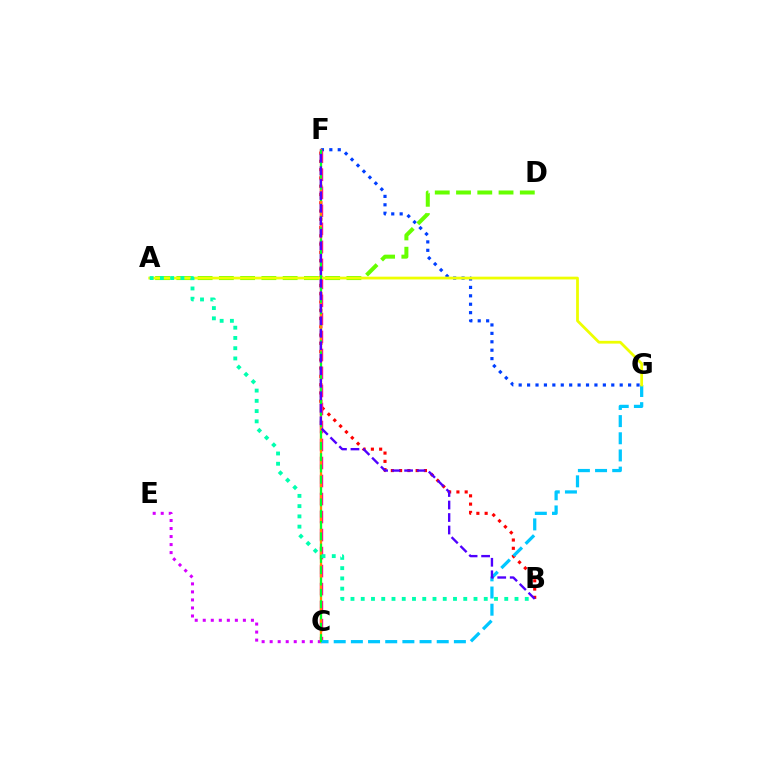{('F', 'G'): [{'color': '#003fff', 'line_style': 'dotted', 'thickness': 2.29}], ('B', 'F'): [{'color': '#ff0000', 'line_style': 'dotted', 'thickness': 2.25}, {'color': '#4f00ff', 'line_style': 'dashed', 'thickness': 1.7}], ('C', 'F'): [{'color': '#ff00a0', 'line_style': 'dashed', 'thickness': 2.45}, {'color': '#ff8800', 'line_style': 'solid', 'thickness': 1.65}, {'color': '#00ff27', 'line_style': 'dashed', 'thickness': 1.54}], ('A', 'D'): [{'color': '#66ff00', 'line_style': 'dashed', 'thickness': 2.89}], ('C', 'E'): [{'color': '#d600ff', 'line_style': 'dotted', 'thickness': 2.18}], ('C', 'G'): [{'color': '#00c7ff', 'line_style': 'dashed', 'thickness': 2.33}], ('A', 'G'): [{'color': '#eeff00', 'line_style': 'solid', 'thickness': 1.99}], ('A', 'B'): [{'color': '#00ffaf', 'line_style': 'dotted', 'thickness': 2.79}]}